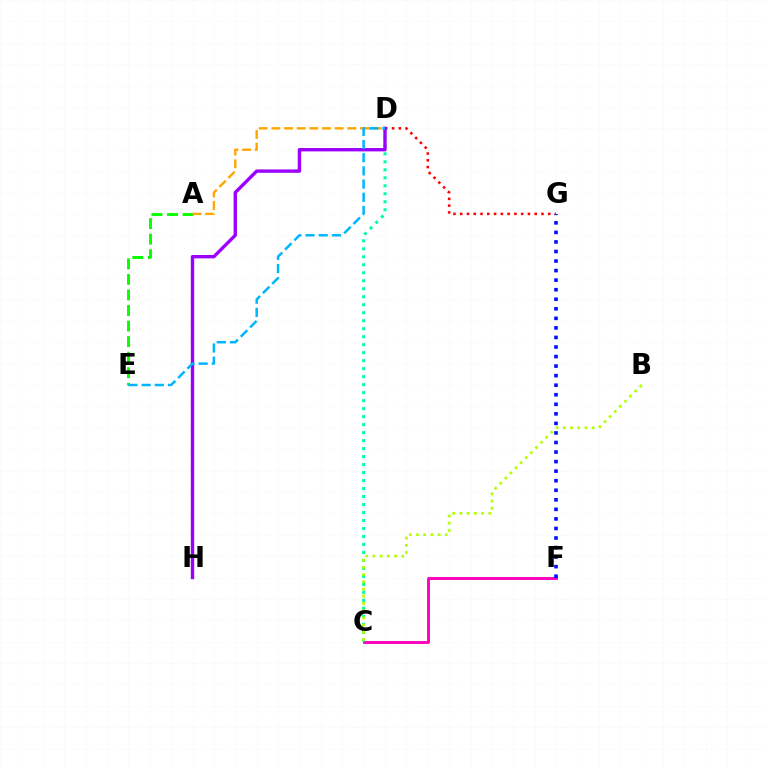{('C', 'F'): [{'color': '#ff00bd', 'line_style': 'solid', 'thickness': 2.08}], ('F', 'G'): [{'color': '#0010ff', 'line_style': 'dotted', 'thickness': 2.59}], ('A', 'E'): [{'color': '#08ff00', 'line_style': 'dashed', 'thickness': 2.11}], ('D', 'G'): [{'color': '#ff0000', 'line_style': 'dotted', 'thickness': 1.84}], ('C', 'D'): [{'color': '#00ff9d', 'line_style': 'dotted', 'thickness': 2.17}], ('A', 'D'): [{'color': '#ffa500', 'line_style': 'dashed', 'thickness': 1.72}], ('B', 'C'): [{'color': '#b3ff00', 'line_style': 'dotted', 'thickness': 1.96}], ('D', 'H'): [{'color': '#9b00ff', 'line_style': 'solid', 'thickness': 2.43}], ('D', 'E'): [{'color': '#00b5ff', 'line_style': 'dashed', 'thickness': 1.79}]}